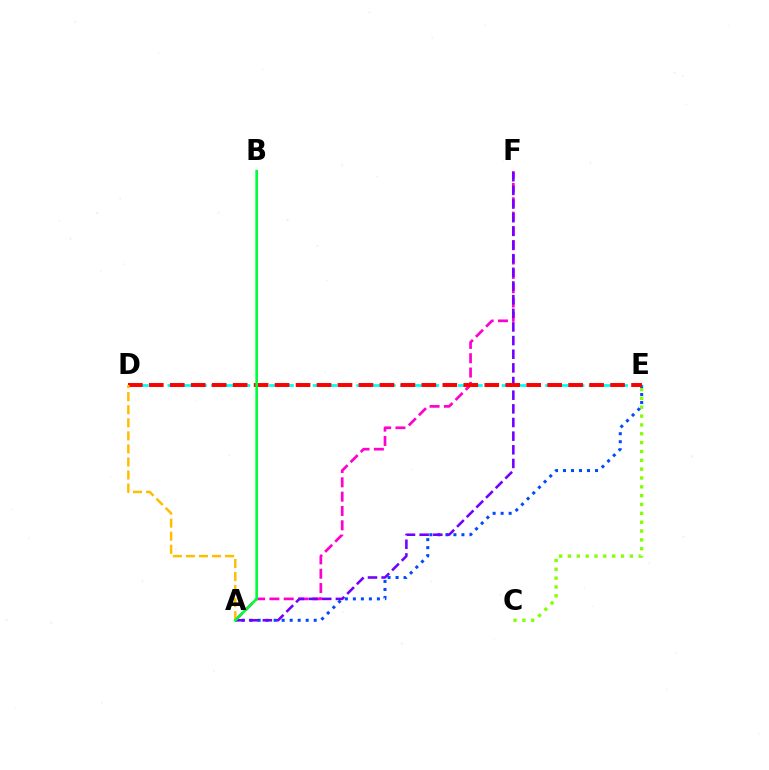{('C', 'E'): [{'color': '#84ff00', 'line_style': 'dotted', 'thickness': 2.4}], ('A', 'F'): [{'color': '#ff00cf', 'line_style': 'dashed', 'thickness': 1.95}, {'color': '#7200ff', 'line_style': 'dashed', 'thickness': 1.85}], ('A', 'E'): [{'color': '#004bff', 'line_style': 'dotted', 'thickness': 2.18}], ('D', 'E'): [{'color': '#00fff6', 'line_style': 'dashed', 'thickness': 1.97}, {'color': '#ff0000', 'line_style': 'dashed', 'thickness': 2.85}], ('A', 'D'): [{'color': '#ffbd00', 'line_style': 'dashed', 'thickness': 1.77}], ('A', 'B'): [{'color': '#00ff39', 'line_style': 'solid', 'thickness': 1.91}]}